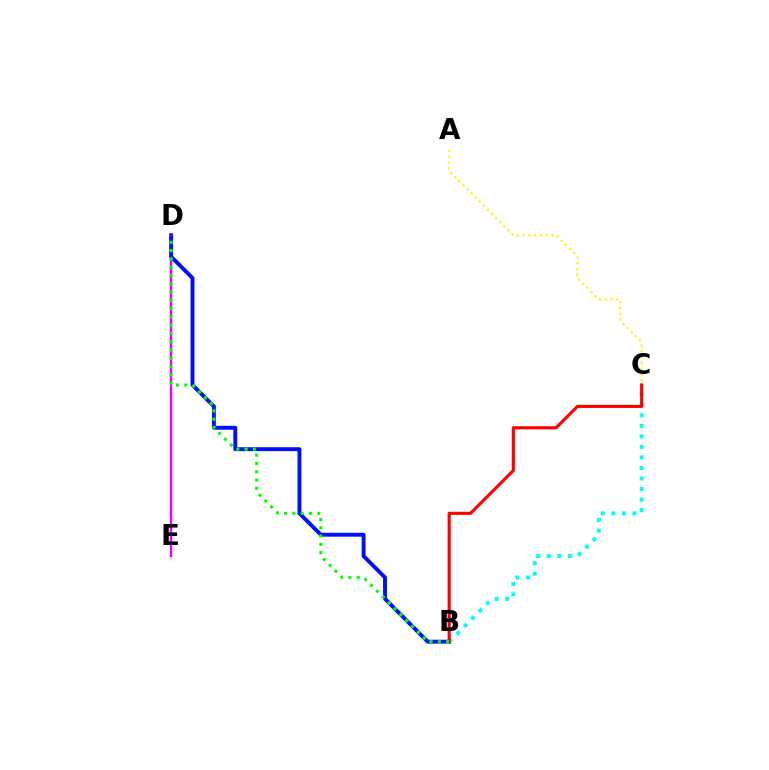{('D', 'E'): [{'color': '#ee00ff', 'line_style': 'solid', 'thickness': 1.76}], ('A', 'C'): [{'color': '#fcf500', 'line_style': 'dotted', 'thickness': 1.57}], ('B', 'D'): [{'color': '#0010ff', 'line_style': 'solid', 'thickness': 2.81}, {'color': '#08ff00', 'line_style': 'dotted', 'thickness': 2.25}], ('B', 'C'): [{'color': '#00fff6', 'line_style': 'dotted', 'thickness': 2.86}, {'color': '#ff0000', 'line_style': 'solid', 'thickness': 2.25}]}